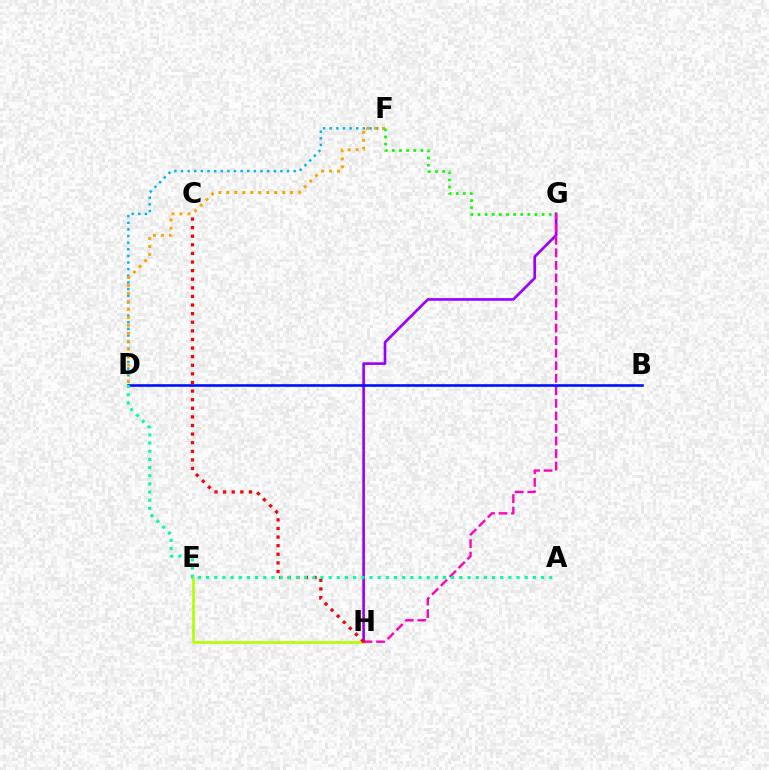{('E', 'H'): [{'color': '#b3ff00', 'line_style': 'solid', 'thickness': 1.91}], ('D', 'F'): [{'color': '#00b5ff', 'line_style': 'dotted', 'thickness': 1.8}, {'color': '#ffa500', 'line_style': 'dotted', 'thickness': 2.17}], ('G', 'H'): [{'color': '#9b00ff', 'line_style': 'solid', 'thickness': 1.91}, {'color': '#ff00bd', 'line_style': 'dashed', 'thickness': 1.7}], ('F', 'G'): [{'color': '#08ff00', 'line_style': 'dotted', 'thickness': 1.94}], ('B', 'D'): [{'color': '#0010ff', 'line_style': 'solid', 'thickness': 1.88}], ('C', 'H'): [{'color': '#ff0000', 'line_style': 'dotted', 'thickness': 2.34}], ('A', 'D'): [{'color': '#00ff9d', 'line_style': 'dotted', 'thickness': 2.22}]}